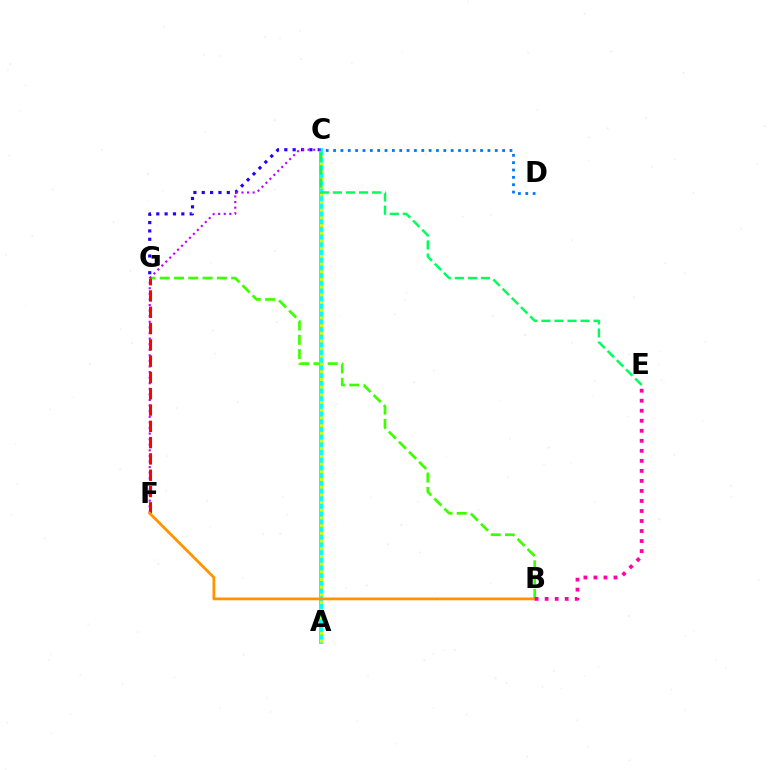{('B', 'G'): [{'color': '#3dff00', 'line_style': 'dashed', 'thickness': 1.94}], ('C', 'G'): [{'color': '#2500ff', 'line_style': 'dotted', 'thickness': 2.27}], ('A', 'C'): [{'color': '#00fff6', 'line_style': 'solid', 'thickness': 2.81}, {'color': '#d1ff00', 'line_style': 'dotted', 'thickness': 2.09}], ('C', 'F'): [{'color': '#b900ff', 'line_style': 'dotted', 'thickness': 1.52}], ('C', 'E'): [{'color': '#00ff5c', 'line_style': 'dashed', 'thickness': 1.77}], ('F', 'G'): [{'color': '#ff0000', 'line_style': 'dashed', 'thickness': 2.21}], ('B', 'F'): [{'color': '#ff9400', 'line_style': 'solid', 'thickness': 2.01}], ('B', 'E'): [{'color': '#ff00ac', 'line_style': 'dotted', 'thickness': 2.72}], ('C', 'D'): [{'color': '#0074ff', 'line_style': 'dotted', 'thickness': 2.0}]}